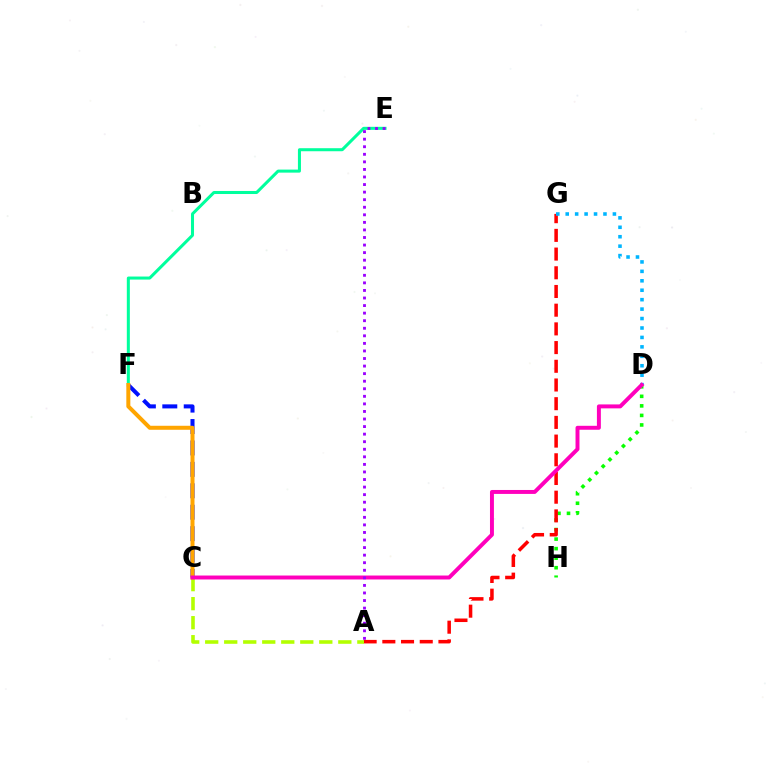{('E', 'F'): [{'color': '#00ff9d', 'line_style': 'solid', 'thickness': 2.18}], ('C', 'F'): [{'color': '#0010ff', 'line_style': 'dashed', 'thickness': 2.91}, {'color': '#ffa500', 'line_style': 'solid', 'thickness': 2.88}], ('D', 'H'): [{'color': '#08ff00', 'line_style': 'dotted', 'thickness': 2.59}], ('A', 'G'): [{'color': '#ff0000', 'line_style': 'dashed', 'thickness': 2.54}], ('A', 'C'): [{'color': '#b3ff00', 'line_style': 'dashed', 'thickness': 2.58}], ('D', 'G'): [{'color': '#00b5ff', 'line_style': 'dotted', 'thickness': 2.56}], ('C', 'D'): [{'color': '#ff00bd', 'line_style': 'solid', 'thickness': 2.84}], ('A', 'E'): [{'color': '#9b00ff', 'line_style': 'dotted', 'thickness': 2.05}]}